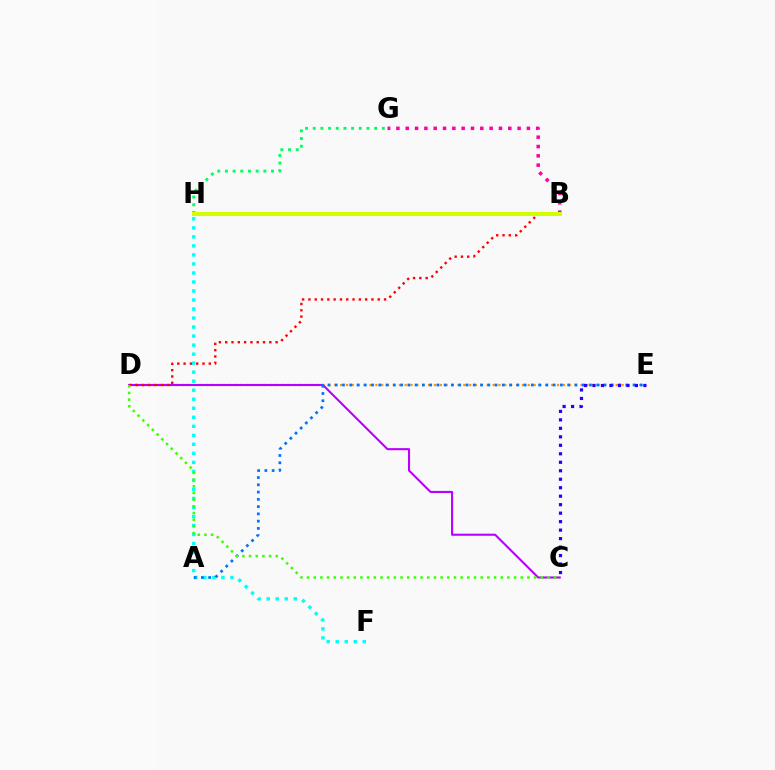{('F', 'H'): [{'color': '#00fff6', 'line_style': 'dotted', 'thickness': 2.45}], ('G', 'H'): [{'color': '#00ff5c', 'line_style': 'dotted', 'thickness': 2.09}], ('D', 'E'): [{'color': '#ff9400', 'line_style': 'dotted', 'thickness': 1.59}], ('C', 'D'): [{'color': '#b900ff', 'line_style': 'solid', 'thickness': 1.51}, {'color': '#3dff00', 'line_style': 'dotted', 'thickness': 1.81}], ('B', 'D'): [{'color': '#ff0000', 'line_style': 'dotted', 'thickness': 1.71}], ('A', 'E'): [{'color': '#0074ff', 'line_style': 'dotted', 'thickness': 1.97}], ('B', 'G'): [{'color': '#ff00ac', 'line_style': 'dotted', 'thickness': 2.53}], ('B', 'H'): [{'color': '#d1ff00', 'line_style': 'solid', 'thickness': 2.91}], ('C', 'E'): [{'color': '#2500ff', 'line_style': 'dotted', 'thickness': 2.3}]}